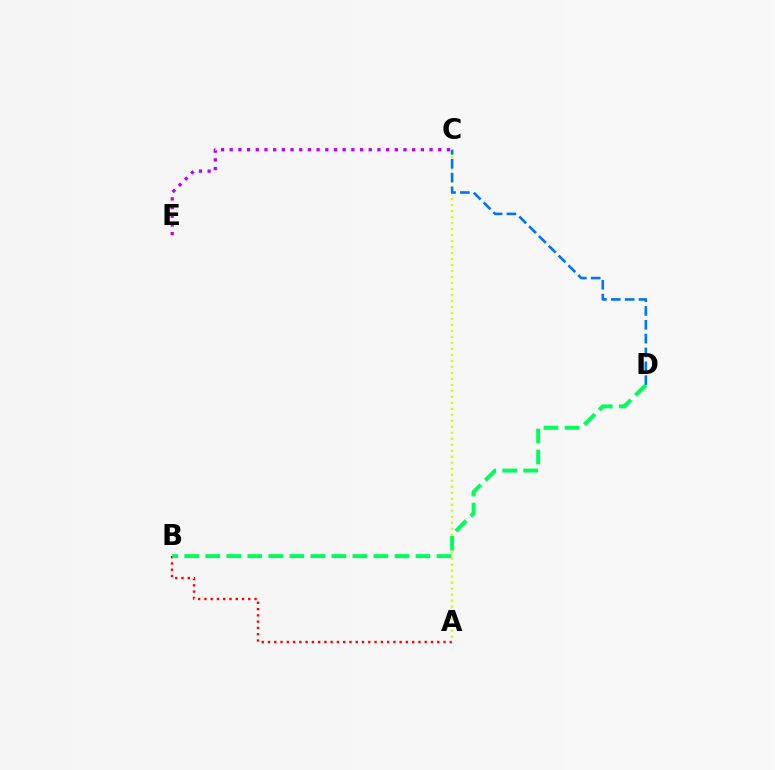{('A', 'B'): [{'color': '#ff0000', 'line_style': 'dotted', 'thickness': 1.7}], ('C', 'E'): [{'color': '#b900ff', 'line_style': 'dotted', 'thickness': 2.36}], ('A', 'C'): [{'color': '#d1ff00', 'line_style': 'dotted', 'thickness': 1.63}], ('C', 'D'): [{'color': '#0074ff', 'line_style': 'dashed', 'thickness': 1.88}], ('B', 'D'): [{'color': '#00ff5c', 'line_style': 'dashed', 'thickness': 2.86}]}